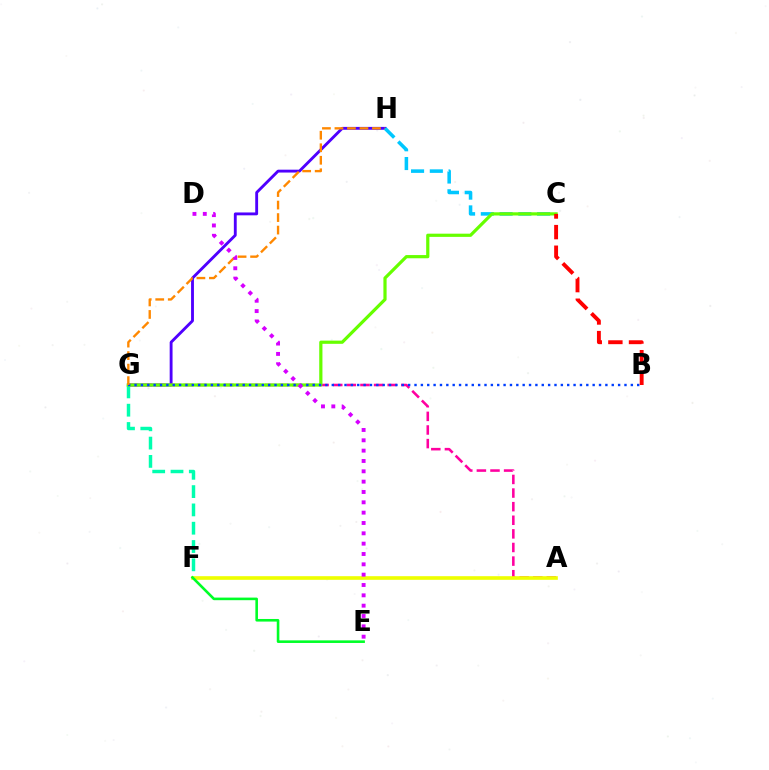{('G', 'H'): [{'color': '#4f00ff', 'line_style': 'solid', 'thickness': 2.06}, {'color': '#ff8800', 'line_style': 'dashed', 'thickness': 1.7}], ('A', 'G'): [{'color': '#ff00a0', 'line_style': 'dashed', 'thickness': 1.85}], ('F', 'G'): [{'color': '#00ffaf', 'line_style': 'dashed', 'thickness': 2.49}], ('A', 'F'): [{'color': '#eeff00', 'line_style': 'solid', 'thickness': 2.62}], ('C', 'H'): [{'color': '#00c7ff', 'line_style': 'dashed', 'thickness': 2.55}], ('C', 'G'): [{'color': '#66ff00', 'line_style': 'solid', 'thickness': 2.31}], ('B', 'G'): [{'color': '#003fff', 'line_style': 'dotted', 'thickness': 1.73}], ('B', 'C'): [{'color': '#ff0000', 'line_style': 'dashed', 'thickness': 2.8}], ('E', 'F'): [{'color': '#00ff27', 'line_style': 'solid', 'thickness': 1.87}], ('D', 'E'): [{'color': '#d600ff', 'line_style': 'dotted', 'thickness': 2.81}]}